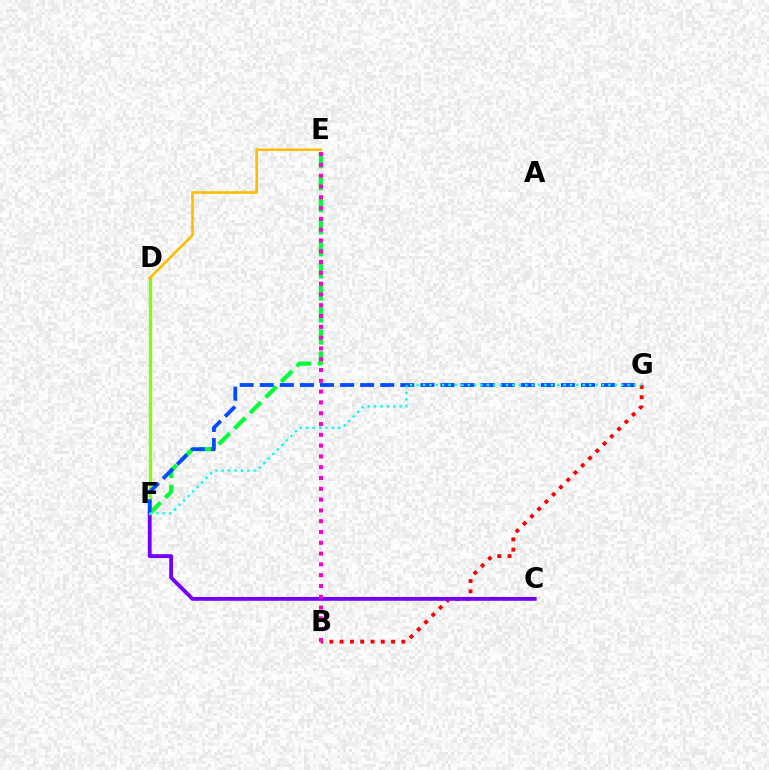{('B', 'G'): [{'color': '#ff0000', 'line_style': 'dotted', 'thickness': 2.79}], ('E', 'F'): [{'color': '#00ff39', 'line_style': 'dashed', 'thickness': 3.0}], ('C', 'F'): [{'color': '#7200ff', 'line_style': 'solid', 'thickness': 2.76}], ('D', 'F'): [{'color': '#84ff00', 'line_style': 'solid', 'thickness': 2.31}], ('B', 'E'): [{'color': '#ff00cf', 'line_style': 'dotted', 'thickness': 2.93}], ('F', 'G'): [{'color': '#004bff', 'line_style': 'dashed', 'thickness': 2.73}, {'color': '#00fff6', 'line_style': 'dotted', 'thickness': 1.74}], ('D', 'E'): [{'color': '#ffbd00', 'line_style': 'solid', 'thickness': 1.89}]}